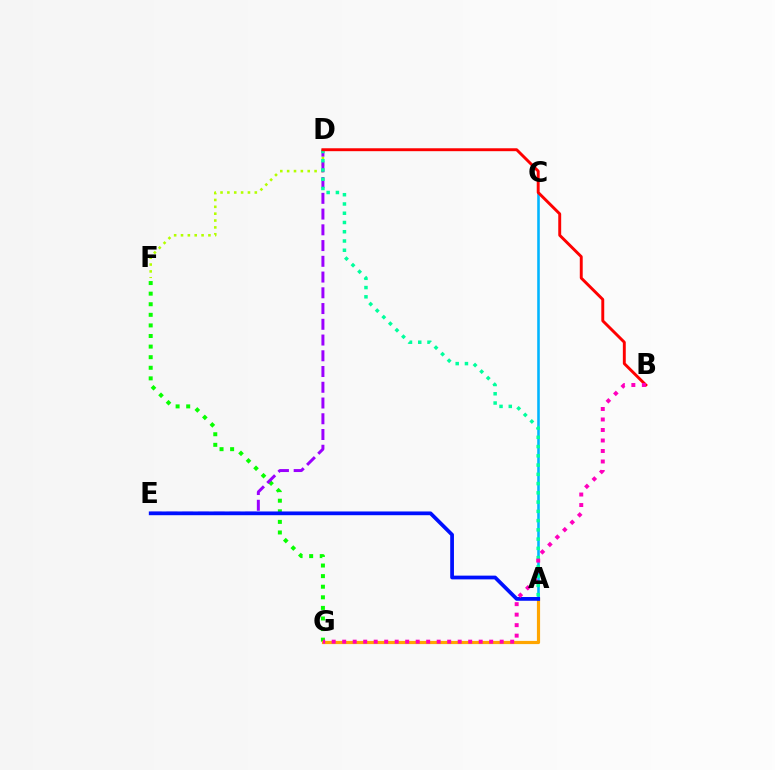{('D', 'F'): [{'color': '#b3ff00', 'line_style': 'dotted', 'thickness': 1.86}], ('F', 'G'): [{'color': '#08ff00', 'line_style': 'dotted', 'thickness': 2.88}], ('A', 'G'): [{'color': '#ffa500', 'line_style': 'solid', 'thickness': 2.29}], ('A', 'C'): [{'color': '#00b5ff', 'line_style': 'solid', 'thickness': 1.85}], ('D', 'E'): [{'color': '#9b00ff', 'line_style': 'dashed', 'thickness': 2.14}], ('A', 'E'): [{'color': '#0010ff', 'line_style': 'solid', 'thickness': 2.7}], ('A', 'D'): [{'color': '#00ff9d', 'line_style': 'dotted', 'thickness': 2.51}], ('B', 'D'): [{'color': '#ff0000', 'line_style': 'solid', 'thickness': 2.1}], ('B', 'G'): [{'color': '#ff00bd', 'line_style': 'dotted', 'thickness': 2.85}]}